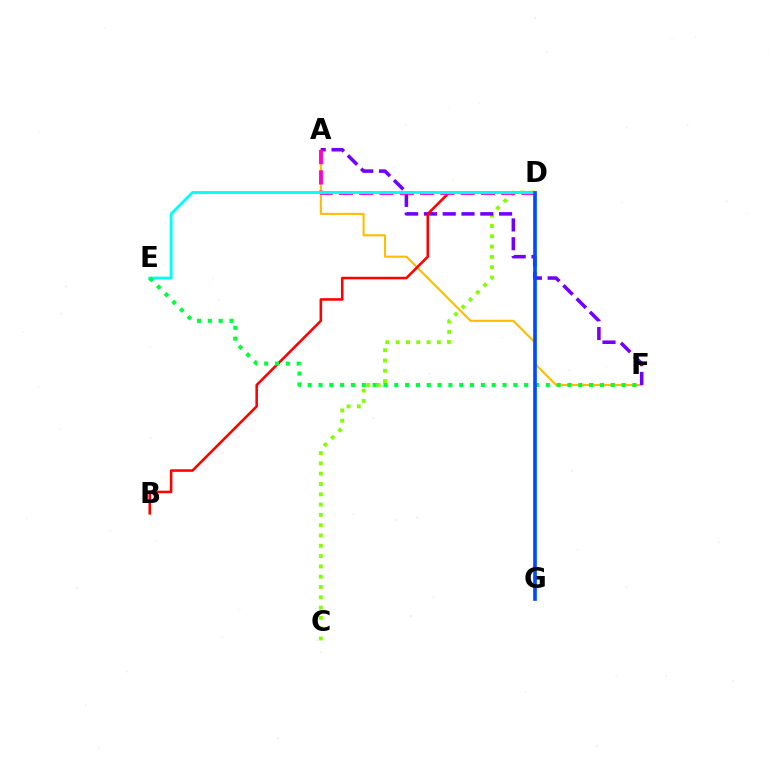{('A', 'F'): [{'color': '#ffbd00', 'line_style': 'solid', 'thickness': 1.51}, {'color': '#7200ff', 'line_style': 'dashed', 'thickness': 2.55}], ('C', 'D'): [{'color': '#84ff00', 'line_style': 'dotted', 'thickness': 2.8}], ('B', 'D'): [{'color': '#ff0000', 'line_style': 'solid', 'thickness': 1.85}], ('A', 'D'): [{'color': '#ff00cf', 'line_style': 'dashed', 'thickness': 2.76}], ('D', 'E'): [{'color': '#00fff6', 'line_style': 'solid', 'thickness': 2.07}], ('E', 'F'): [{'color': '#00ff39', 'line_style': 'dotted', 'thickness': 2.94}], ('D', 'G'): [{'color': '#004bff', 'line_style': 'solid', 'thickness': 2.63}]}